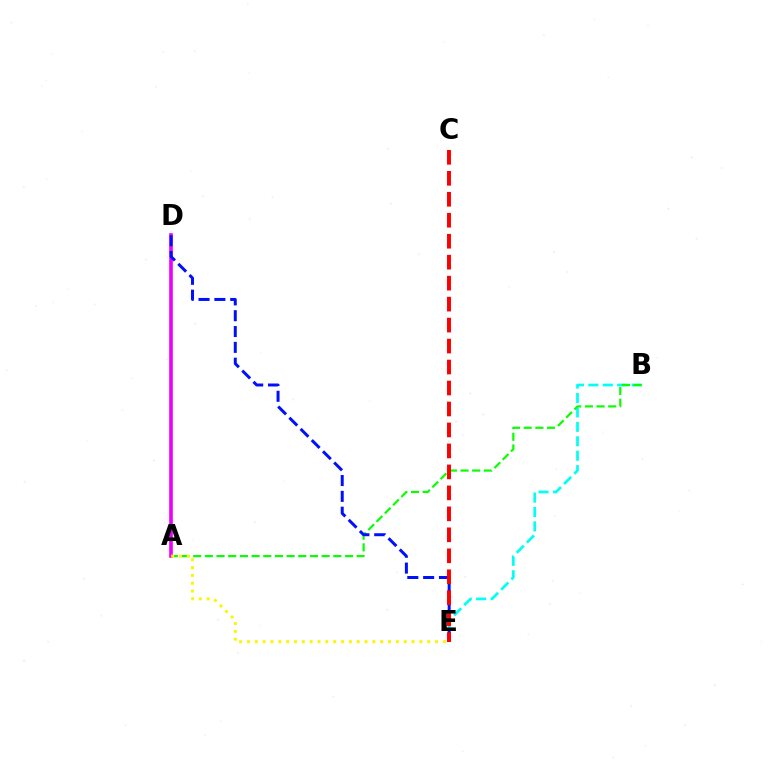{('B', 'E'): [{'color': '#00fff6', 'line_style': 'dashed', 'thickness': 1.96}], ('A', 'B'): [{'color': '#08ff00', 'line_style': 'dashed', 'thickness': 1.59}], ('A', 'D'): [{'color': '#ee00ff', 'line_style': 'solid', 'thickness': 2.61}], ('D', 'E'): [{'color': '#0010ff', 'line_style': 'dashed', 'thickness': 2.15}], ('A', 'E'): [{'color': '#fcf500', 'line_style': 'dotted', 'thickness': 2.13}], ('C', 'E'): [{'color': '#ff0000', 'line_style': 'dashed', 'thickness': 2.85}]}